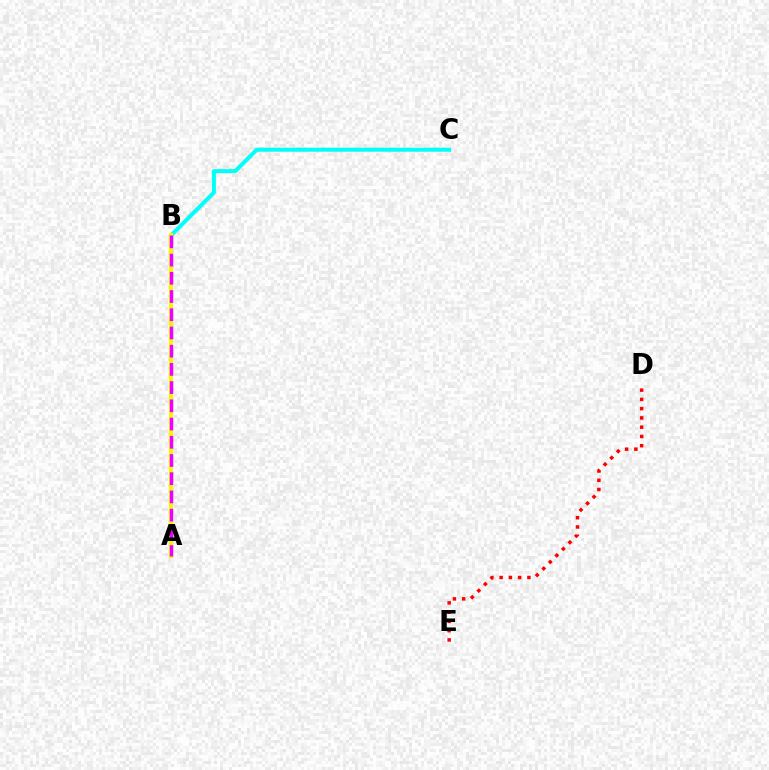{('A', 'B'): [{'color': '#0010ff', 'line_style': 'dotted', 'thickness': 2.23}, {'color': '#08ff00', 'line_style': 'dotted', 'thickness': 2.66}, {'color': '#fcf500', 'line_style': 'solid', 'thickness': 2.94}, {'color': '#ee00ff', 'line_style': 'dashed', 'thickness': 2.47}], ('D', 'E'): [{'color': '#ff0000', 'line_style': 'dotted', 'thickness': 2.52}], ('B', 'C'): [{'color': '#00fff6', 'line_style': 'solid', 'thickness': 2.88}]}